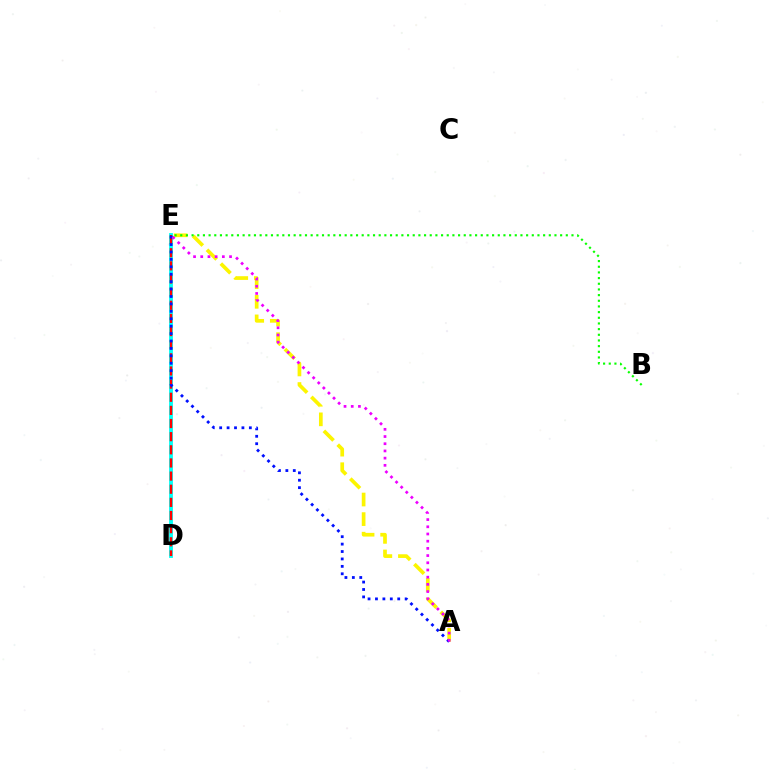{('D', 'E'): [{'color': '#00fff6', 'line_style': 'solid', 'thickness': 2.76}, {'color': '#ff0000', 'line_style': 'dashed', 'thickness': 1.78}], ('A', 'E'): [{'color': '#fcf500', 'line_style': 'dashed', 'thickness': 2.66}, {'color': '#0010ff', 'line_style': 'dotted', 'thickness': 2.02}, {'color': '#ee00ff', 'line_style': 'dotted', 'thickness': 1.96}], ('B', 'E'): [{'color': '#08ff00', 'line_style': 'dotted', 'thickness': 1.54}]}